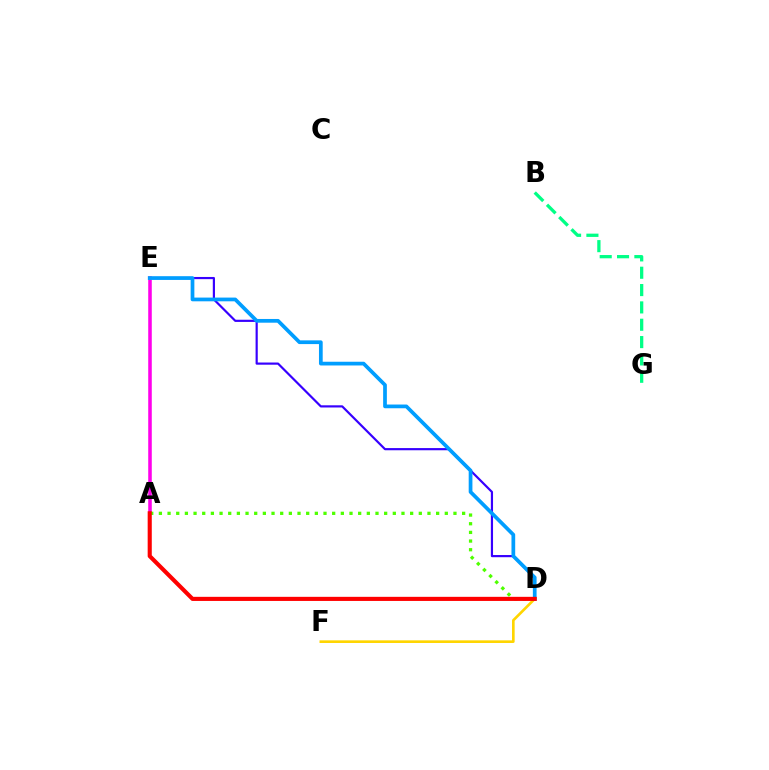{('D', 'F'): [{'color': '#ffd500', 'line_style': 'solid', 'thickness': 1.91}], ('D', 'E'): [{'color': '#3700ff', 'line_style': 'solid', 'thickness': 1.57}, {'color': '#009eff', 'line_style': 'solid', 'thickness': 2.68}], ('A', 'E'): [{'color': '#ff00ed', 'line_style': 'solid', 'thickness': 2.56}], ('A', 'D'): [{'color': '#4fff00', 'line_style': 'dotted', 'thickness': 2.35}, {'color': '#ff0000', 'line_style': 'solid', 'thickness': 2.96}], ('B', 'G'): [{'color': '#00ff86', 'line_style': 'dashed', 'thickness': 2.36}]}